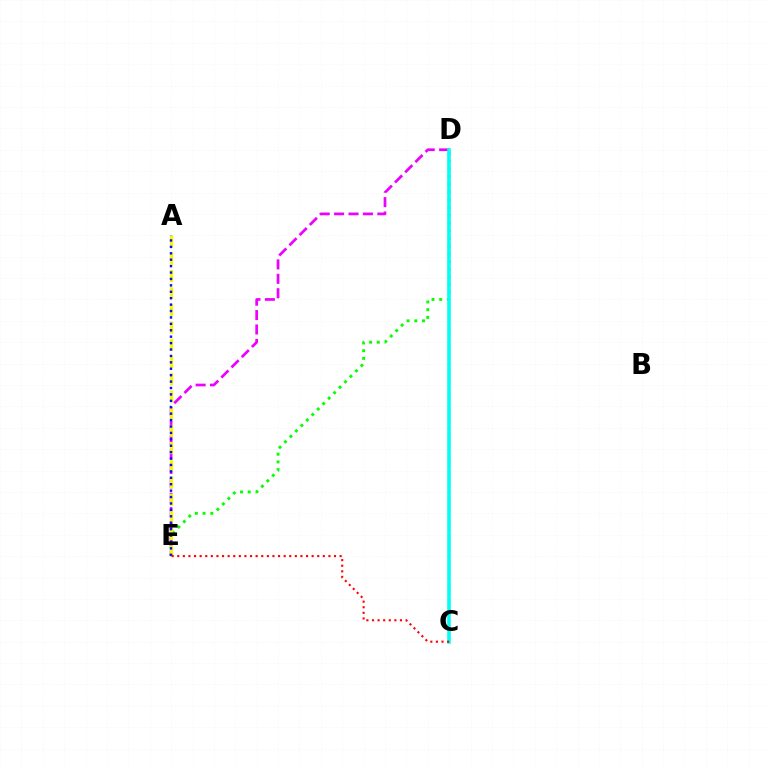{('D', 'E'): [{'color': '#08ff00', 'line_style': 'dotted', 'thickness': 2.1}, {'color': '#ee00ff', 'line_style': 'dashed', 'thickness': 1.96}], ('A', 'E'): [{'color': '#fcf500', 'line_style': 'dashed', 'thickness': 2.34}, {'color': '#0010ff', 'line_style': 'dotted', 'thickness': 1.74}], ('C', 'D'): [{'color': '#00fff6', 'line_style': 'solid', 'thickness': 2.59}], ('C', 'E'): [{'color': '#ff0000', 'line_style': 'dotted', 'thickness': 1.52}]}